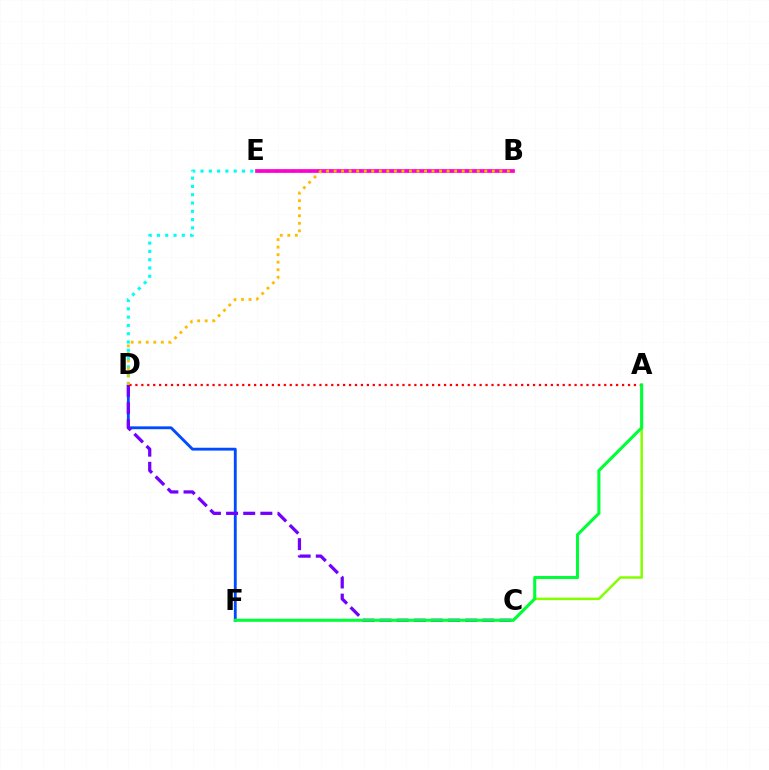{('B', 'D'): [{'color': '#00fff6', 'line_style': 'dotted', 'thickness': 2.25}, {'color': '#ffbd00', 'line_style': 'dotted', 'thickness': 2.05}], ('D', 'F'): [{'color': '#004bff', 'line_style': 'solid', 'thickness': 2.05}], ('C', 'D'): [{'color': '#7200ff', 'line_style': 'dashed', 'thickness': 2.33}], ('A', 'C'): [{'color': '#84ff00', 'line_style': 'solid', 'thickness': 1.79}], ('B', 'E'): [{'color': '#ff00cf', 'line_style': 'solid', 'thickness': 2.67}], ('A', 'D'): [{'color': '#ff0000', 'line_style': 'dotted', 'thickness': 1.61}], ('A', 'F'): [{'color': '#00ff39', 'line_style': 'solid', 'thickness': 2.21}]}